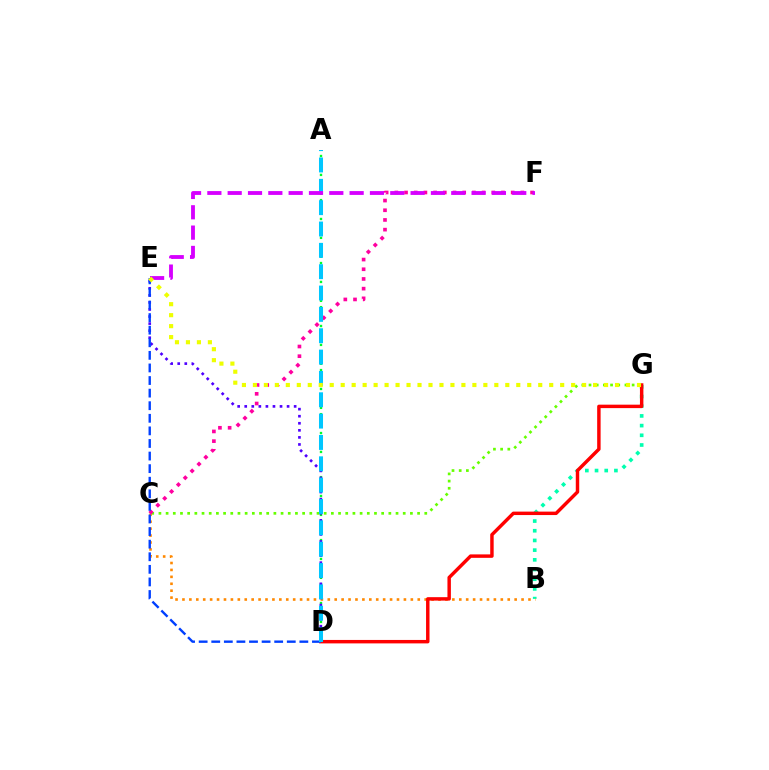{('B', 'G'): [{'color': '#00ffaf', 'line_style': 'dotted', 'thickness': 2.63}], ('C', 'G'): [{'color': '#66ff00', 'line_style': 'dotted', 'thickness': 1.95}], ('A', 'D'): [{'color': '#00ff27', 'line_style': 'dotted', 'thickness': 1.71}, {'color': '#00c7ff', 'line_style': 'dashed', 'thickness': 2.9}], ('B', 'C'): [{'color': '#ff8800', 'line_style': 'dotted', 'thickness': 1.88}], ('D', 'E'): [{'color': '#4f00ff', 'line_style': 'dotted', 'thickness': 1.92}, {'color': '#003fff', 'line_style': 'dashed', 'thickness': 1.71}], ('D', 'G'): [{'color': '#ff0000', 'line_style': 'solid', 'thickness': 2.48}], ('C', 'F'): [{'color': '#ff00a0', 'line_style': 'dotted', 'thickness': 2.63}], ('E', 'F'): [{'color': '#d600ff', 'line_style': 'dashed', 'thickness': 2.76}], ('E', 'G'): [{'color': '#eeff00', 'line_style': 'dotted', 'thickness': 2.98}]}